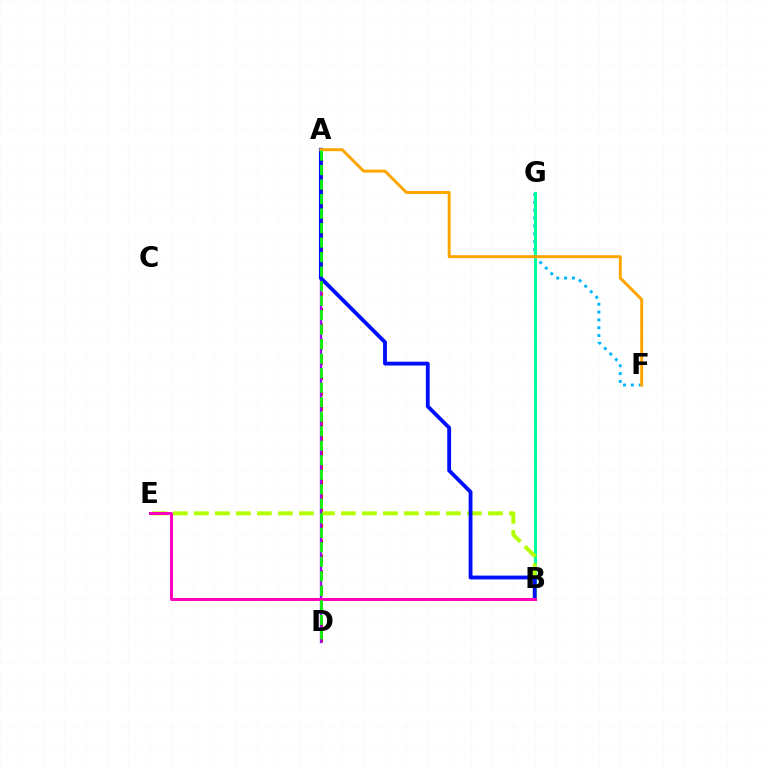{('F', 'G'): [{'color': '#00b5ff', 'line_style': 'dotted', 'thickness': 2.13}], ('A', 'D'): [{'color': '#ff0000', 'line_style': 'dashed', 'thickness': 2.1}, {'color': '#9b00ff', 'line_style': 'solid', 'thickness': 1.66}, {'color': '#08ff00', 'line_style': 'dashed', 'thickness': 1.97}], ('B', 'G'): [{'color': '#00ff9d', 'line_style': 'solid', 'thickness': 2.22}], ('B', 'E'): [{'color': '#b3ff00', 'line_style': 'dashed', 'thickness': 2.85}, {'color': '#ff00bd', 'line_style': 'solid', 'thickness': 2.13}], ('A', 'B'): [{'color': '#0010ff', 'line_style': 'solid', 'thickness': 2.76}], ('A', 'F'): [{'color': '#ffa500', 'line_style': 'solid', 'thickness': 2.12}]}